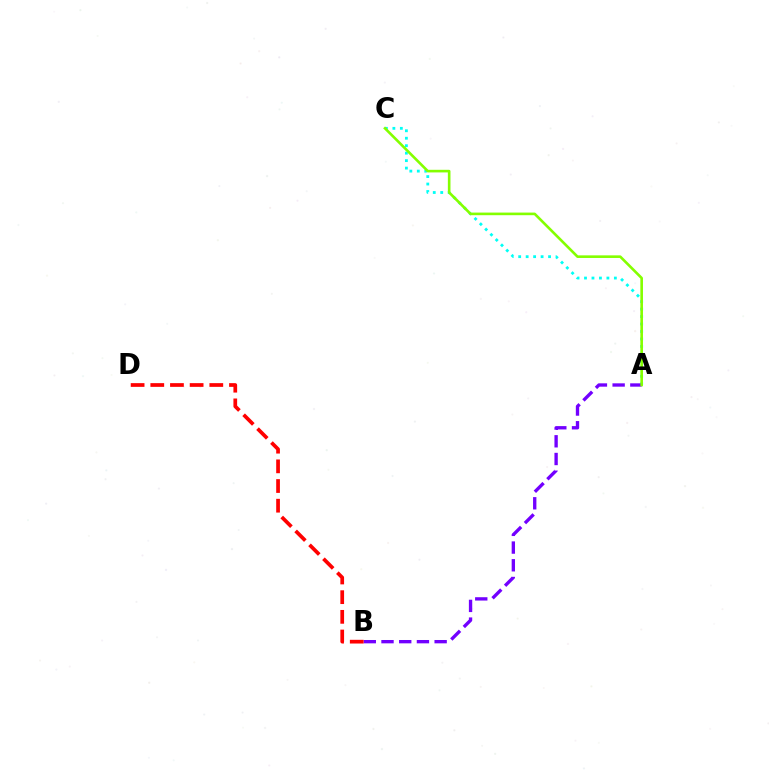{('A', 'C'): [{'color': '#00fff6', 'line_style': 'dotted', 'thickness': 2.03}, {'color': '#84ff00', 'line_style': 'solid', 'thickness': 1.89}], ('A', 'B'): [{'color': '#7200ff', 'line_style': 'dashed', 'thickness': 2.41}], ('B', 'D'): [{'color': '#ff0000', 'line_style': 'dashed', 'thickness': 2.67}]}